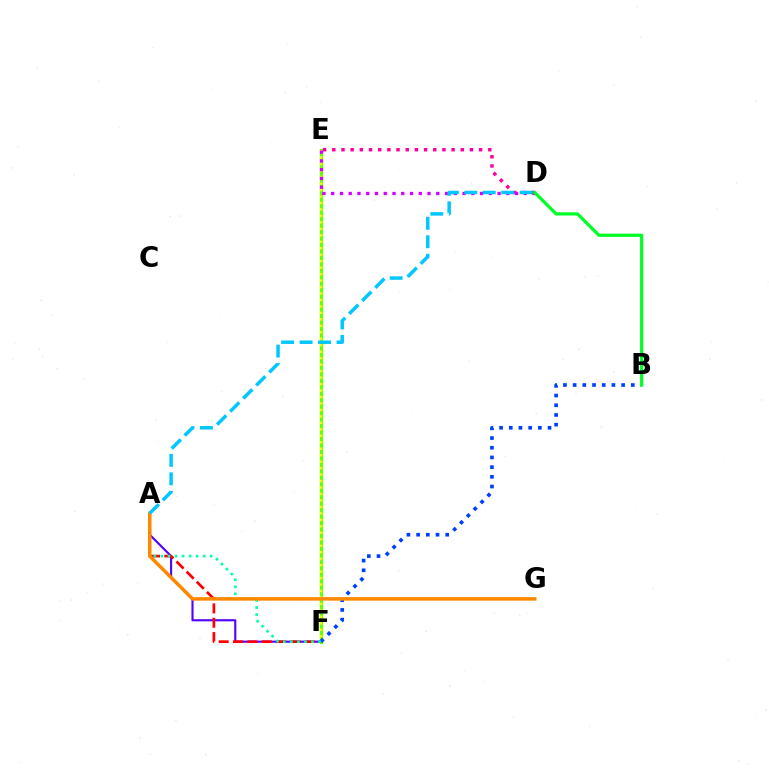{('A', 'F'): [{'color': '#4f00ff', 'line_style': 'solid', 'thickness': 1.52}, {'color': '#ff0000', 'line_style': 'dashed', 'thickness': 1.95}, {'color': '#00ffaf', 'line_style': 'dotted', 'thickness': 1.91}], ('E', 'F'): [{'color': '#66ff00', 'line_style': 'solid', 'thickness': 2.35}, {'color': '#eeff00', 'line_style': 'dotted', 'thickness': 1.76}], ('B', 'F'): [{'color': '#003fff', 'line_style': 'dotted', 'thickness': 2.63}], ('D', 'E'): [{'color': '#ff00a0', 'line_style': 'dotted', 'thickness': 2.49}, {'color': '#d600ff', 'line_style': 'dotted', 'thickness': 2.38}], ('B', 'D'): [{'color': '#00ff27', 'line_style': 'solid', 'thickness': 2.33}], ('A', 'G'): [{'color': '#ff8800', 'line_style': 'solid', 'thickness': 2.52}], ('A', 'D'): [{'color': '#00c7ff', 'line_style': 'dashed', 'thickness': 2.51}]}